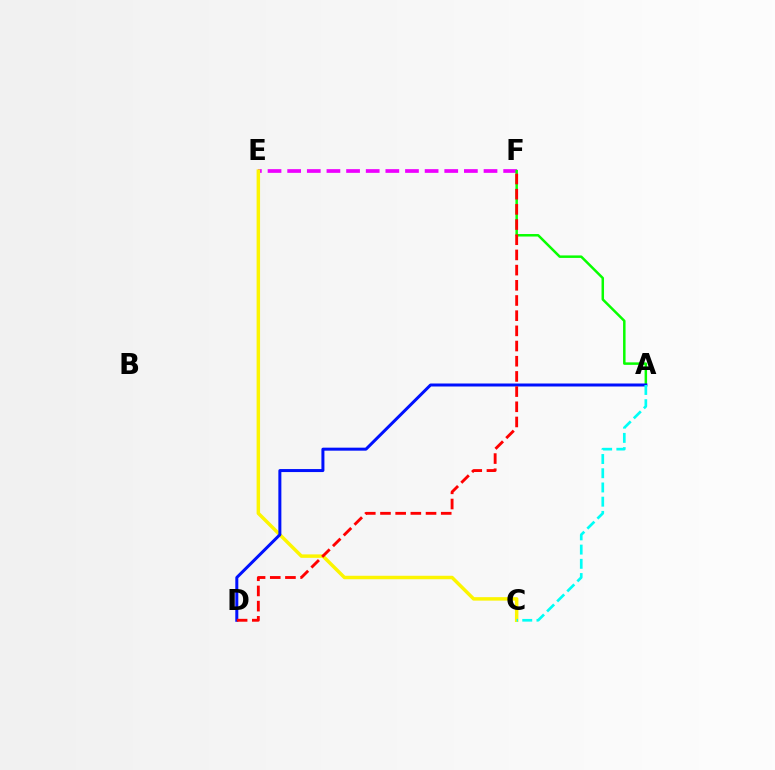{('E', 'F'): [{'color': '#ee00ff', 'line_style': 'dashed', 'thickness': 2.67}], ('C', 'E'): [{'color': '#fcf500', 'line_style': 'solid', 'thickness': 2.5}], ('A', 'F'): [{'color': '#08ff00', 'line_style': 'solid', 'thickness': 1.8}], ('A', 'D'): [{'color': '#0010ff', 'line_style': 'solid', 'thickness': 2.16}], ('D', 'F'): [{'color': '#ff0000', 'line_style': 'dashed', 'thickness': 2.06}], ('A', 'C'): [{'color': '#00fff6', 'line_style': 'dashed', 'thickness': 1.93}]}